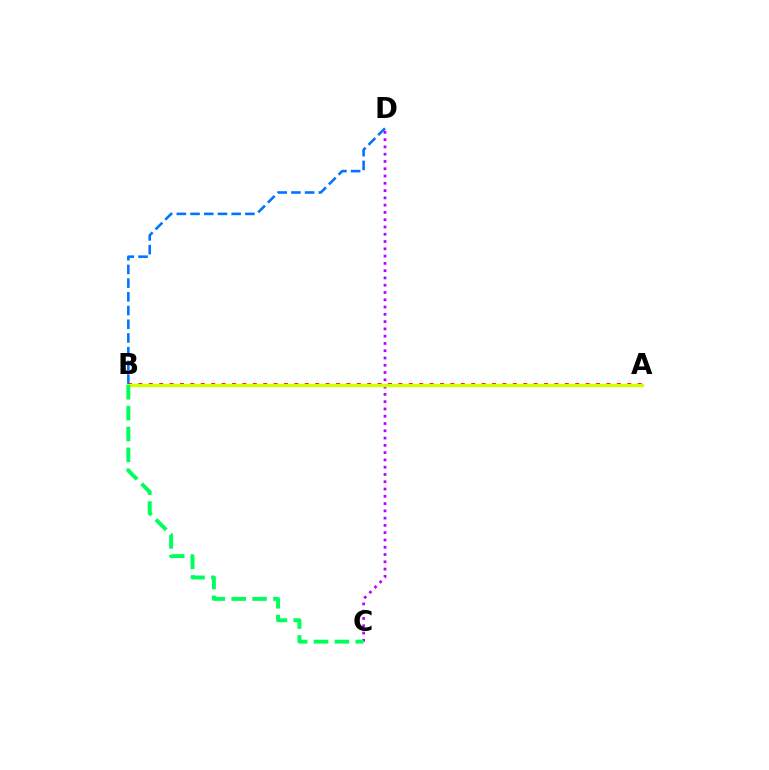{('B', 'D'): [{'color': '#0074ff', 'line_style': 'dashed', 'thickness': 1.86}], ('C', 'D'): [{'color': '#b900ff', 'line_style': 'dotted', 'thickness': 1.98}], ('A', 'B'): [{'color': '#ff0000', 'line_style': 'dotted', 'thickness': 2.83}, {'color': '#d1ff00', 'line_style': 'solid', 'thickness': 2.38}], ('B', 'C'): [{'color': '#00ff5c', 'line_style': 'dashed', 'thickness': 2.83}]}